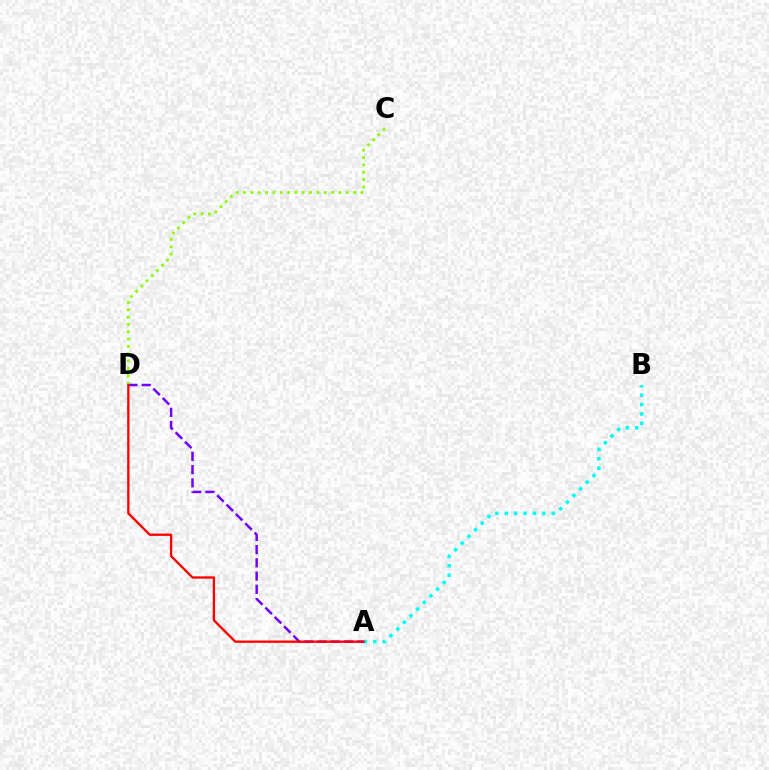{('A', 'D'): [{'color': '#7200ff', 'line_style': 'dashed', 'thickness': 1.8}, {'color': '#ff0000', 'line_style': 'solid', 'thickness': 1.67}], ('C', 'D'): [{'color': '#84ff00', 'line_style': 'dotted', 'thickness': 1.99}], ('A', 'B'): [{'color': '#00fff6', 'line_style': 'dotted', 'thickness': 2.55}]}